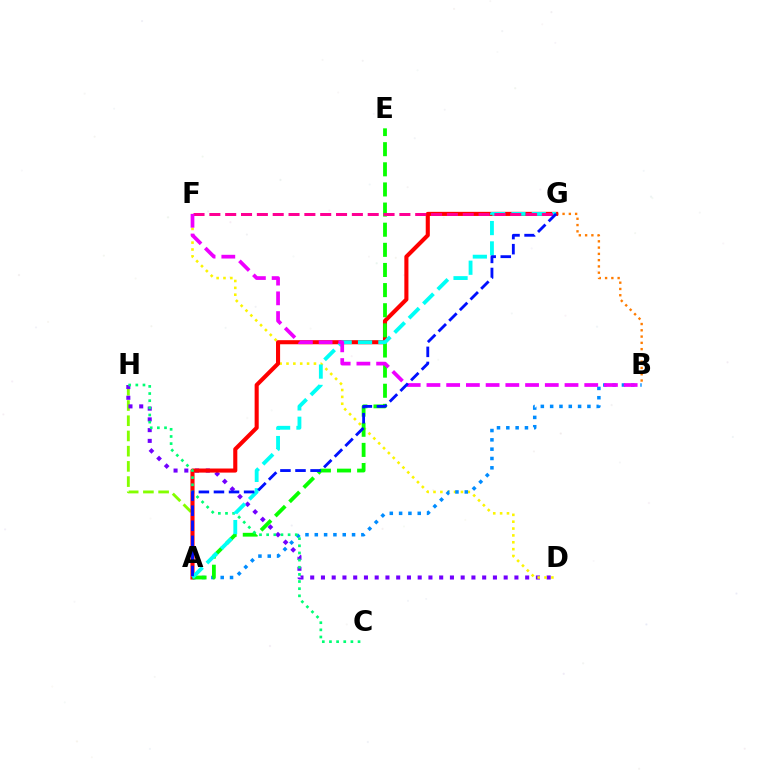{('A', 'H'): [{'color': '#84ff00', 'line_style': 'dashed', 'thickness': 2.07}], ('B', 'G'): [{'color': '#ff7c00', 'line_style': 'dotted', 'thickness': 1.7}], ('D', 'H'): [{'color': '#7200ff', 'line_style': 'dotted', 'thickness': 2.92}], ('D', 'F'): [{'color': '#fcf500', 'line_style': 'dotted', 'thickness': 1.86}], ('A', 'G'): [{'color': '#ff0000', 'line_style': 'solid', 'thickness': 2.94}, {'color': '#00fff6', 'line_style': 'dashed', 'thickness': 2.76}, {'color': '#0010ff', 'line_style': 'dashed', 'thickness': 2.05}], ('A', 'B'): [{'color': '#008cff', 'line_style': 'dotted', 'thickness': 2.53}], ('A', 'E'): [{'color': '#08ff00', 'line_style': 'dashed', 'thickness': 2.73}], ('C', 'H'): [{'color': '#00ff74', 'line_style': 'dotted', 'thickness': 1.94}], ('F', 'G'): [{'color': '#ff0094', 'line_style': 'dashed', 'thickness': 2.15}], ('B', 'F'): [{'color': '#ee00ff', 'line_style': 'dashed', 'thickness': 2.68}]}